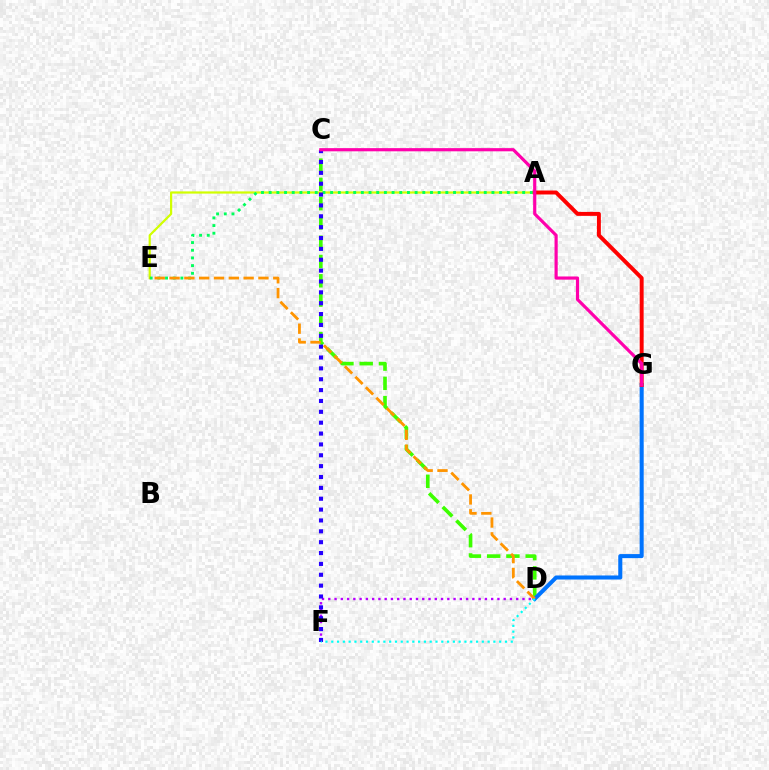{('C', 'D'): [{'color': '#3dff00', 'line_style': 'dashed', 'thickness': 2.62}], ('D', 'F'): [{'color': '#b900ff', 'line_style': 'dotted', 'thickness': 1.7}, {'color': '#00fff6', 'line_style': 'dotted', 'thickness': 1.57}], ('A', 'E'): [{'color': '#d1ff00', 'line_style': 'solid', 'thickness': 1.6}, {'color': '#00ff5c', 'line_style': 'dotted', 'thickness': 2.09}], ('D', 'G'): [{'color': '#0074ff', 'line_style': 'solid', 'thickness': 2.91}], ('C', 'F'): [{'color': '#2500ff', 'line_style': 'dotted', 'thickness': 2.95}], ('A', 'G'): [{'color': '#ff0000', 'line_style': 'solid', 'thickness': 2.84}], ('D', 'E'): [{'color': '#ff9400', 'line_style': 'dashed', 'thickness': 2.01}], ('C', 'G'): [{'color': '#ff00ac', 'line_style': 'solid', 'thickness': 2.28}]}